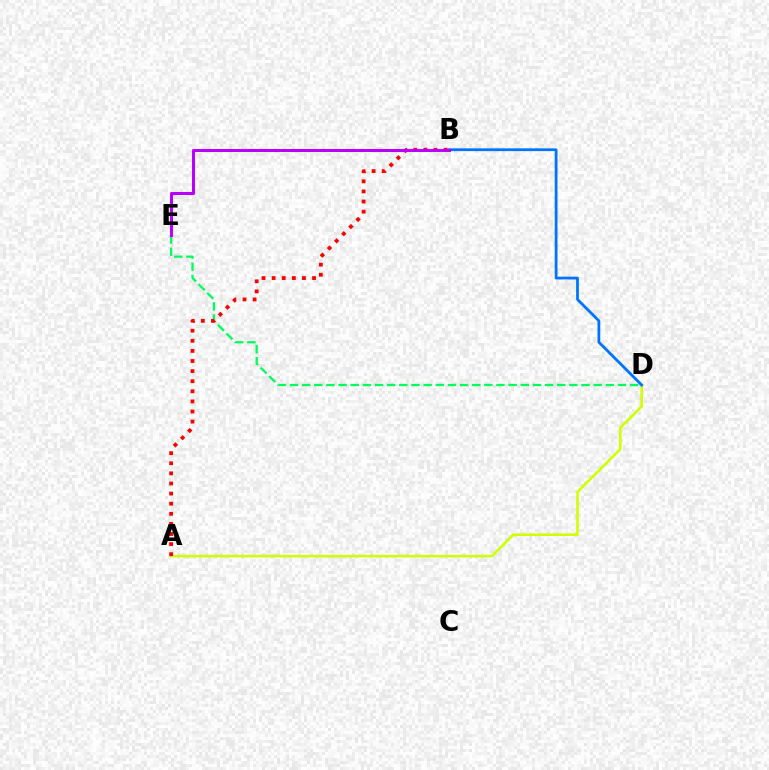{('A', 'D'): [{'color': '#d1ff00', 'line_style': 'solid', 'thickness': 1.87}], ('B', 'D'): [{'color': '#0074ff', 'line_style': 'solid', 'thickness': 2.0}], ('D', 'E'): [{'color': '#00ff5c', 'line_style': 'dashed', 'thickness': 1.65}], ('A', 'B'): [{'color': '#ff0000', 'line_style': 'dotted', 'thickness': 2.74}], ('B', 'E'): [{'color': '#b900ff', 'line_style': 'solid', 'thickness': 2.19}]}